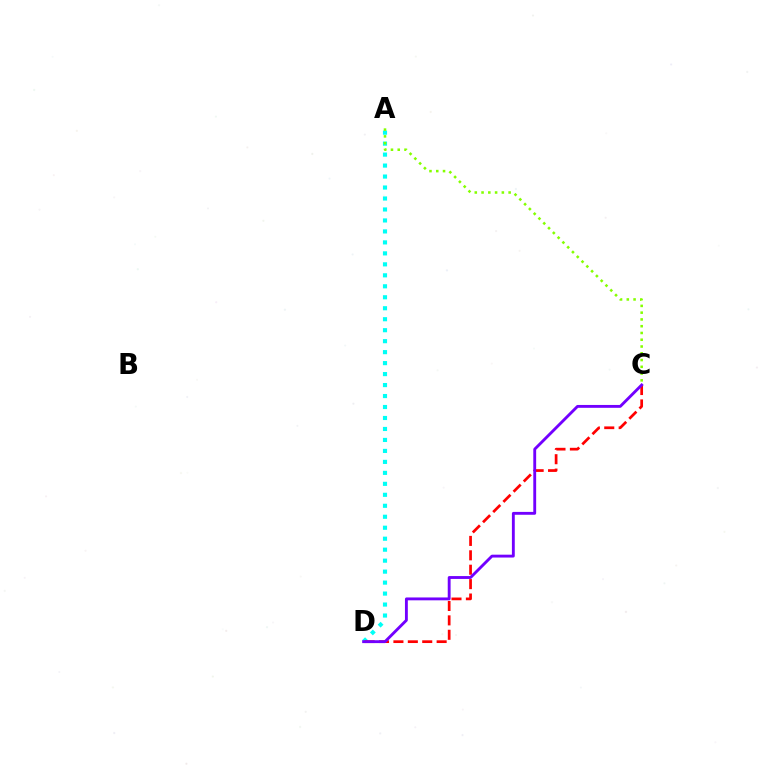{('A', 'D'): [{'color': '#00fff6', 'line_style': 'dotted', 'thickness': 2.98}], ('C', 'D'): [{'color': '#ff0000', 'line_style': 'dashed', 'thickness': 1.96}, {'color': '#7200ff', 'line_style': 'solid', 'thickness': 2.06}], ('A', 'C'): [{'color': '#84ff00', 'line_style': 'dotted', 'thickness': 1.84}]}